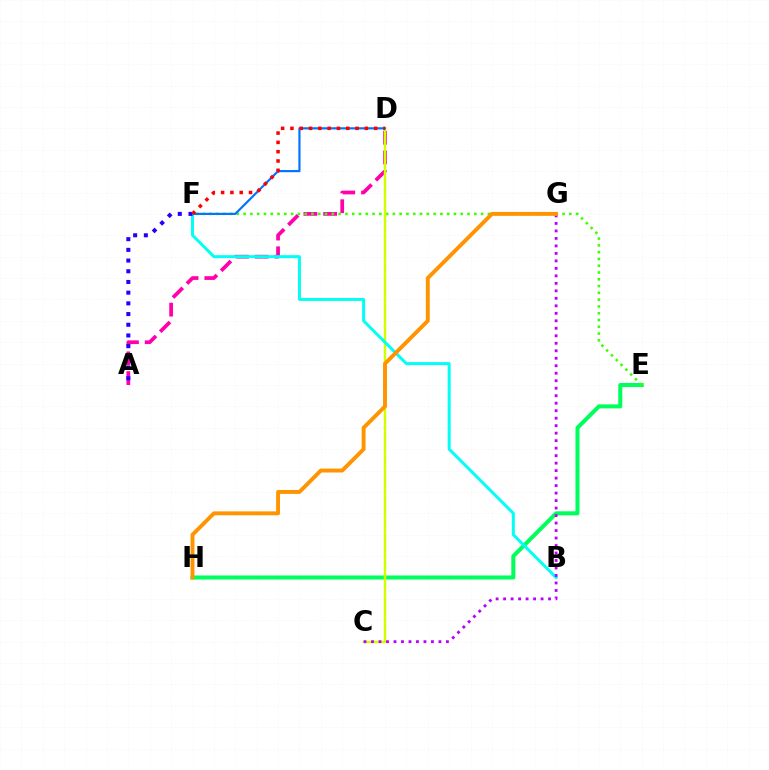{('E', 'H'): [{'color': '#00ff5c', 'line_style': 'solid', 'thickness': 2.91}], ('A', 'D'): [{'color': '#ff00ac', 'line_style': 'dashed', 'thickness': 2.68}], ('E', 'F'): [{'color': '#3dff00', 'line_style': 'dotted', 'thickness': 1.84}], ('C', 'D'): [{'color': '#d1ff00', 'line_style': 'solid', 'thickness': 1.76}], ('D', 'F'): [{'color': '#0074ff', 'line_style': 'solid', 'thickness': 1.56}, {'color': '#ff0000', 'line_style': 'dotted', 'thickness': 2.53}], ('B', 'F'): [{'color': '#00fff6', 'line_style': 'solid', 'thickness': 2.16}], ('A', 'F'): [{'color': '#2500ff', 'line_style': 'dotted', 'thickness': 2.91}], ('C', 'G'): [{'color': '#b900ff', 'line_style': 'dotted', 'thickness': 2.04}], ('G', 'H'): [{'color': '#ff9400', 'line_style': 'solid', 'thickness': 2.81}]}